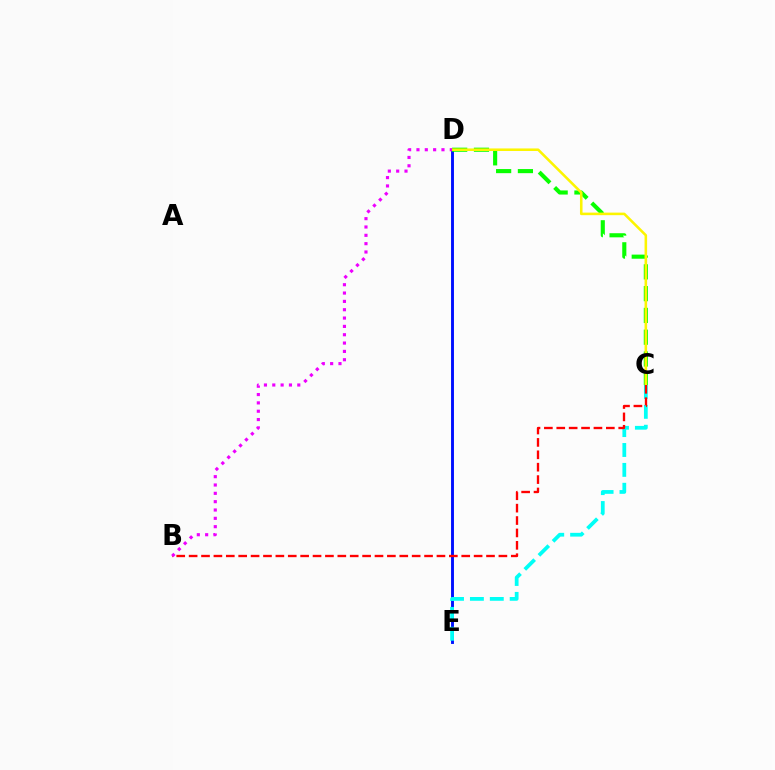{('D', 'E'): [{'color': '#0010ff', 'line_style': 'solid', 'thickness': 2.09}], ('C', 'D'): [{'color': '#08ff00', 'line_style': 'dashed', 'thickness': 2.96}, {'color': '#fcf500', 'line_style': 'solid', 'thickness': 1.85}], ('C', 'E'): [{'color': '#00fff6', 'line_style': 'dashed', 'thickness': 2.7}], ('B', 'C'): [{'color': '#ff0000', 'line_style': 'dashed', 'thickness': 1.68}], ('B', 'D'): [{'color': '#ee00ff', 'line_style': 'dotted', 'thickness': 2.26}]}